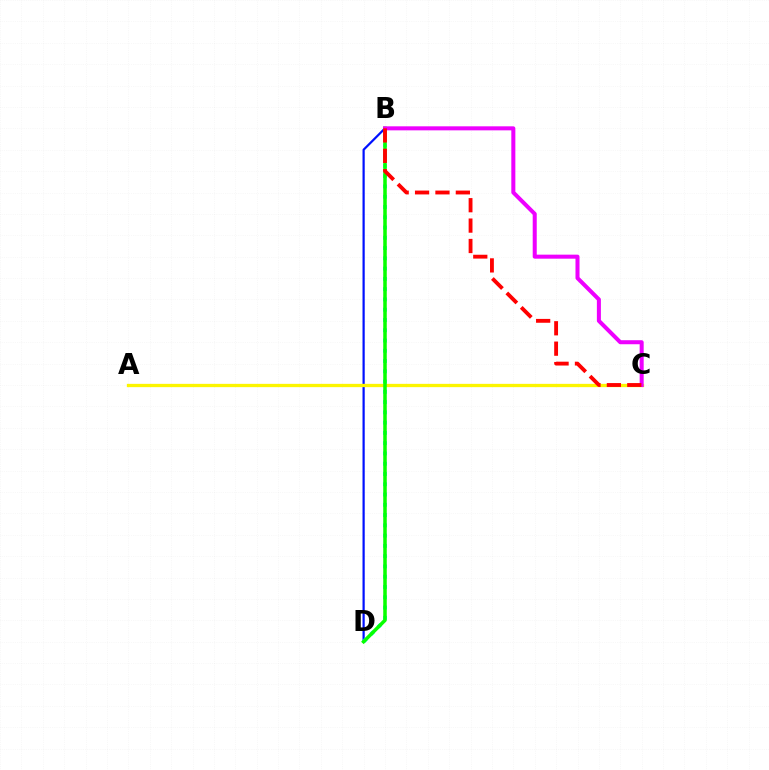{('B', 'D'): [{'color': '#0010ff', 'line_style': 'solid', 'thickness': 1.6}, {'color': '#00fff6', 'line_style': 'dotted', 'thickness': 2.79}, {'color': '#08ff00', 'line_style': 'solid', 'thickness': 2.53}], ('A', 'C'): [{'color': '#fcf500', 'line_style': 'solid', 'thickness': 2.37}], ('B', 'C'): [{'color': '#ee00ff', 'line_style': 'solid', 'thickness': 2.9}, {'color': '#ff0000', 'line_style': 'dashed', 'thickness': 2.77}]}